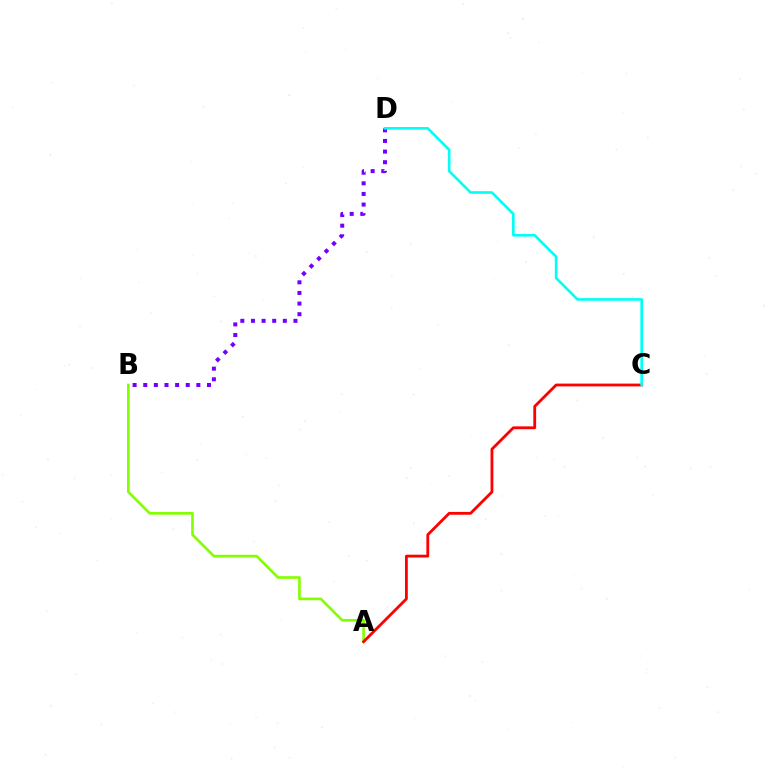{('A', 'B'): [{'color': '#84ff00', 'line_style': 'solid', 'thickness': 1.91}], ('A', 'C'): [{'color': '#ff0000', 'line_style': 'solid', 'thickness': 2.03}], ('B', 'D'): [{'color': '#7200ff', 'line_style': 'dotted', 'thickness': 2.89}], ('C', 'D'): [{'color': '#00fff6', 'line_style': 'solid', 'thickness': 1.89}]}